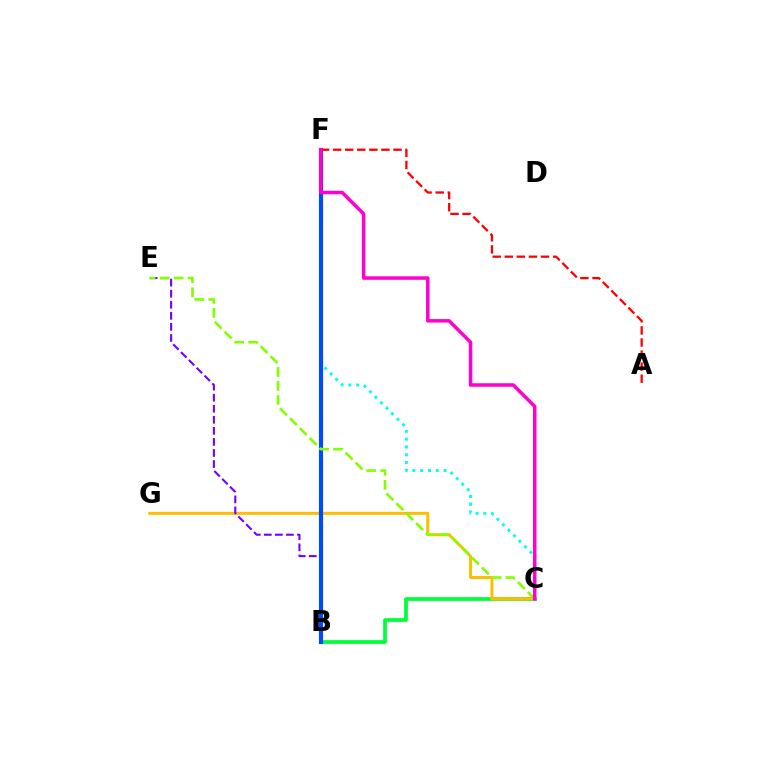{('B', 'C'): [{'color': '#00ff39', 'line_style': 'solid', 'thickness': 2.68}], ('C', 'G'): [{'color': '#ffbd00', 'line_style': 'solid', 'thickness': 2.15}], ('B', 'E'): [{'color': '#7200ff', 'line_style': 'dashed', 'thickness': 1.5}], ('C', 'F'): [{'color': '#00fff6', 'line_style': 'dotted', 'thickness': 2.11}, {'color': '#ff00cf', 'line_style': 'solid', 'thickness': 2.52}], ('B', 'F'): [{'color': '#004bff', 'line_style': 'solid', 'thickness': 2.99}], ('A', 'F'): [{'color': '#ff0000', 'line_style': 'dashed', 'thickness': 1.64}], ('C', 'E'): [{'color': '#84ff00', 'line_style': 'dashed', 'thickness': 1.9}]}